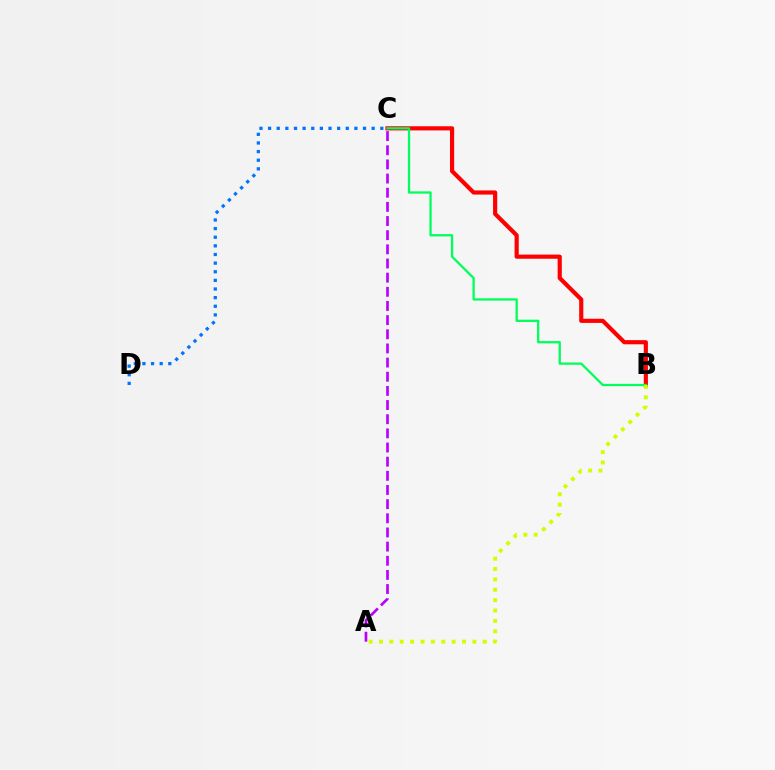{('B', 'C'): [{'color': '#ff0000', 'line_style': 'solid', 'thickness': 2.99}, {'color': '#00ff5c', 'line_style': 'solid', 'thickness': 1.64}], ('C', 'D'): [{'color': '#0074ff', 'line_style': 'dotted', 'thickness': 2.34}], ('A', 'B'): [{'color': '#d1ff00', 'line_style': 'dotted', 'thickness': 2.82}], ('A', 'C'): [{'color': '#b900ff', 'line_style': 'dashed', 'thickness': 1.92}]}